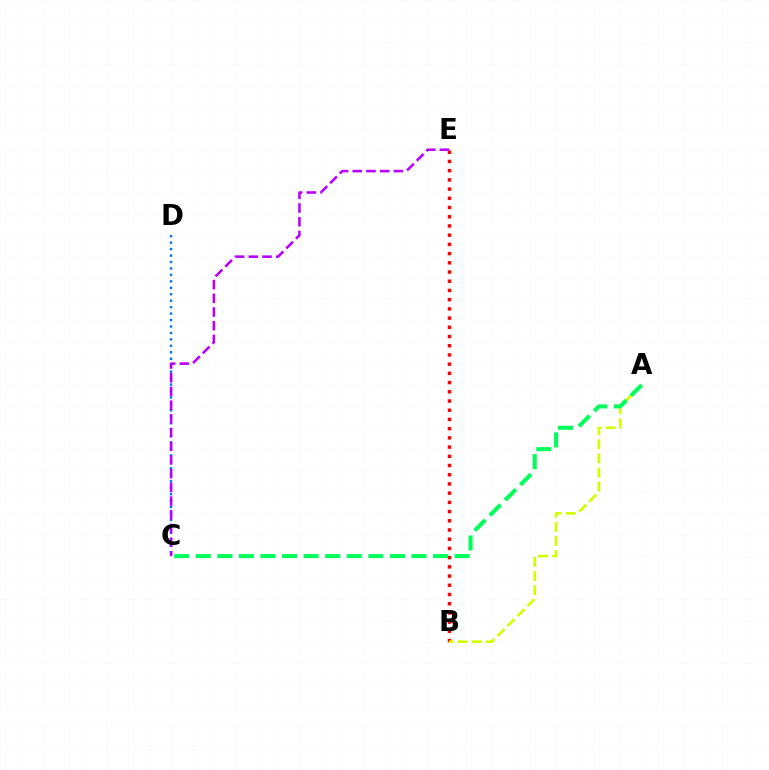{('C', 'D'): [{'color': '#0074ff', 'line_style': 'dotted', 'thickness': 1.75}], ('B', 'E'): [{'color': '#ff0000', 'line_style': 'dotted', 'thickness': 2.5}], ('C', 'E'): [{'color': '#b900ff', 'line_style': 'dashed', 'thickness': 1.86}], ('A', 'B'): [{'color': '#d1ff00', 'line_style': 'dashed', 'thickness': 1.92}], ('A', 'C'): [{'color': '#00ff5c', 'line_style': 'dashed', 'thickness': 2.93}]}